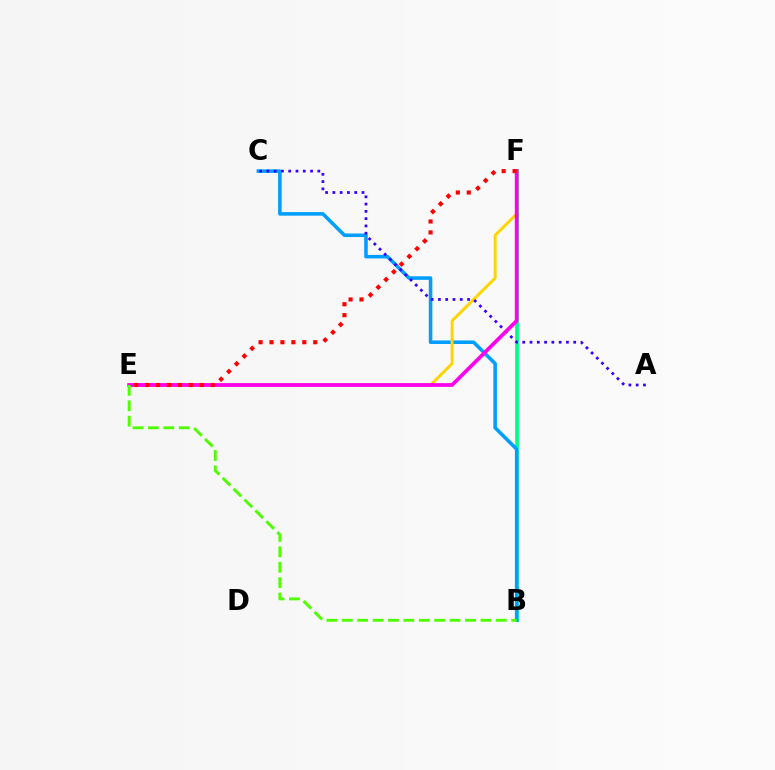{('B', 'F'): [{'color': '#00ff86', 'line_style': 'solid', 'thickness': 2.68}], ('B', 'C'): [{'color': '#009eff', 'line_style': 'solid', 'thickness': 2.56}], ('E', 'F'): [{'color': '#ffd500', 'line_style': 'solid', 'thickness': 2.12}, {'color': '#ff00ed', 'line_style': 'solid', 'thickness': 2.69}, {'color': '#ff0000', 'line_style': 'dotted', 'thickness': 2.97}], ('A', 'C'): [{'color': '#3700ff', 'line_style': 'dotted', 'thickness': 1.98}], ('B', 'E'): [{'color': '#4fff00', 'line_style': 'dashed', 'thickness': 2.09}]}